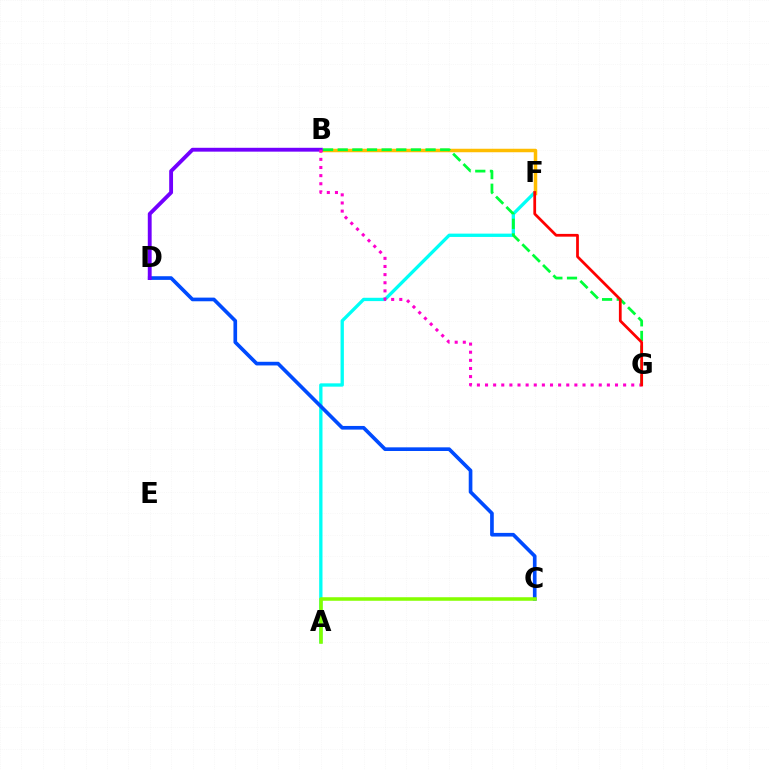{('A', 'F'): [{'color': '#00fff6', 'line_style': 'solid', 'thickness': 2.39}], ('C', 'D'): [{'color': '#004bff', 'line_style': 'solid', 'thickness': 2.64}], ('B', 'F'): [{'color': '#ffbd00', 'line_style': 'solid', 'thickness': 2.51}], ('B', 'D'): [{'color': '#7200ff', 'line_style': 'solid', 'thickness': 2.78}], ('B', 'G'): [{'color': '#00ff39', 'line_style': 'dashed', 'thickness': 1.99}, {'color': '#ff00cf', 'line_style': 'dotted', 'thickness': 2.21}], ('F', 'G'): [{'color': '#ff0000', 'line_style': 'solid', 'thickness': 1.98}], ('A', 'C'): [{'color': '#84ff00', 'line_style': 'solid', 'thickness': 2.55}]}